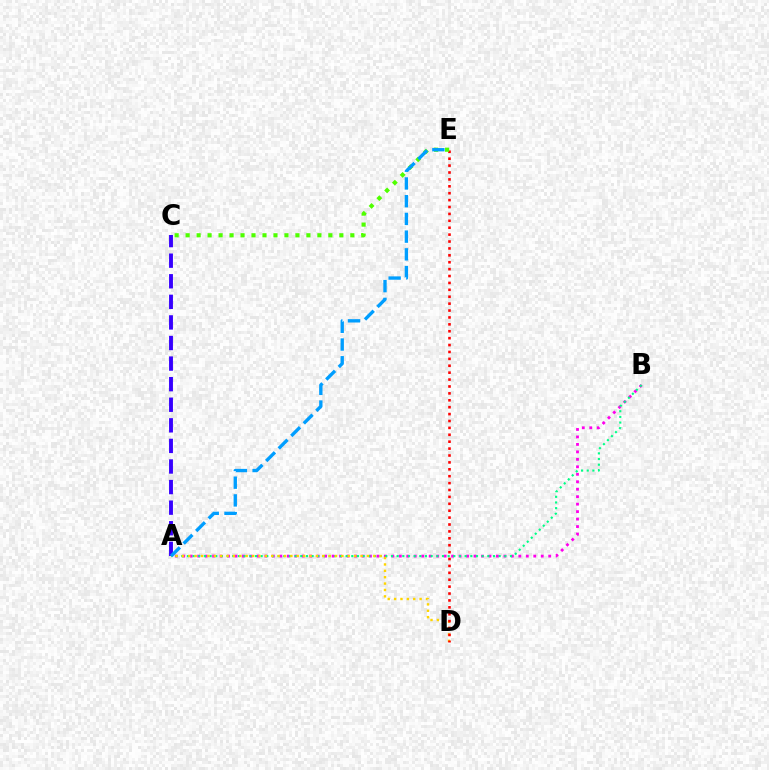{('A', 'B'): [{'color': '#ff00ed', 'line_style': 'dotted', 'thickness': 2.03}, {'color': '#00ff86', 'line_style': 'dotted', 'thickness': 1.54}], ('A', 'C'): [{'color': '#3700ff', 'line_style': 'dashed', 'thickness': 2.8}], ('A', 'D'): [{'color': '#ffd500', 'line_style': 'dotted', 'thickness': 1.73}], ('D', 'E'): [{'color': '#ff0000', 'line_style': 'dotted', 'thickness': 1.88}], ('C', 'E'): [{'color': '#4fff00', 'line_style': 'dotted', 'thickness': 2.98}], ('A', 'E'): [{'color': '#009eff', 'line_style': 'dashed', 'thickness': 2.41}]}